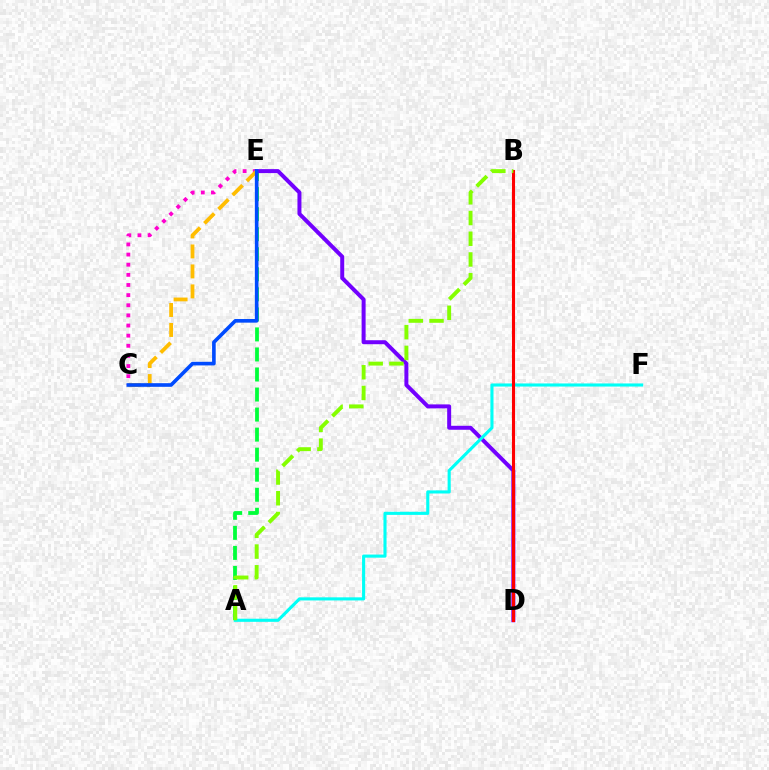{('C', 'E'): [{'color': '#ff00cf', 'line_style': 'dotted', 'thickness': 2.75}, {'color': '#ffbd00', 'line_style': 'dashed', 'thickness': 2.71}, {'color': '#004bff', 'line_style': 'solid', 'thickness': 2.61}], ('A', 'E'): [{'color': '#00ff39', 'line_style': 'dashed', 'thickness': 2.72}], ('D', 'E'): [{'color': '#7200ff', 'line_style': 'solid', 'thickness': 2.86}], ('A', 'F'): [{'color': '#00fff6', 'line_style': 'solid', 'thickness': 2.23}], ('B', 'D'): [{'color': '#ff0000', 'line_style': 'solid', 'thickness': 2.23}], ('A', 'B'): [{'color': '#84ff00', 'line_style': 'dashed', 'thickness': 2.81}]}